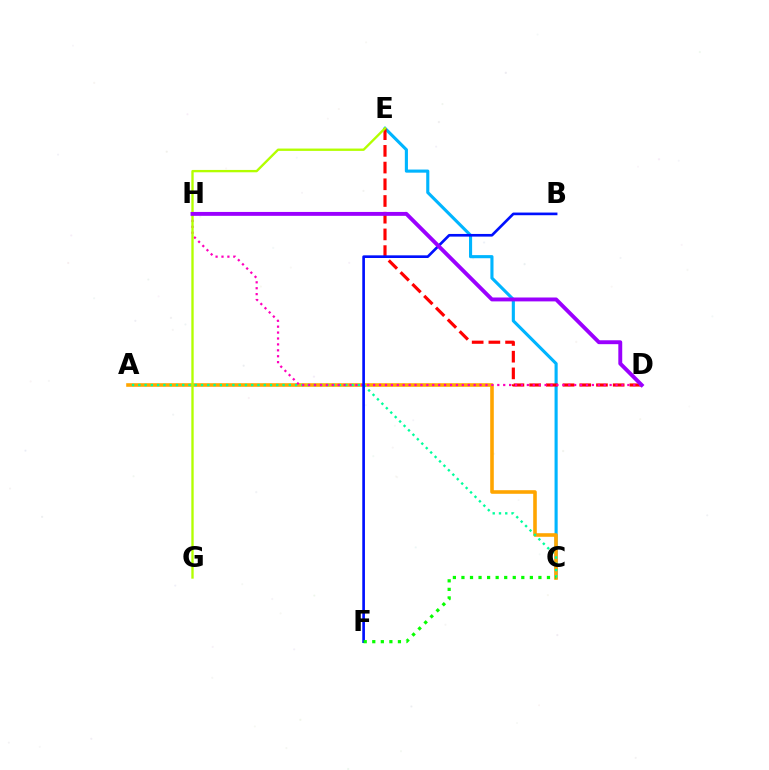{('C', 'E'): [{'color': '#00b5ff', 'line_style': 'solid', 'thickness': 2.24}], ('D', 'E'): [{'color': '#ff0000', 'line_style': 'dashed', 'thickness': 2.27}], ('A', 'C'): [{'color': '#ffa500', 'line_style': 'solid', 'thickness': 2.59}, {'color': '#00ff9d', 'line_style': 'dotted', 'thickness': 1.7}], ('D', 'H'): [{'color': '#ff00bd', 'line_style': 'dotted', 'thickness': 1.61}, {'color': '#9b00ff', 'line_style': 'solid', 'thickness': 2.81}], ('B', 'F'): [{'color': '#0010ff', 'line_style': 'solid', 'thickness': 1.91}], ('E', 'G'): [{'color': '#b3ff00', 'line_style': 'solid', 'thickness': 1.69}], ('C', 'F'): [{'color': '#08ff00', 'line_style': 'dotted', 'thickness': 2.32}]}